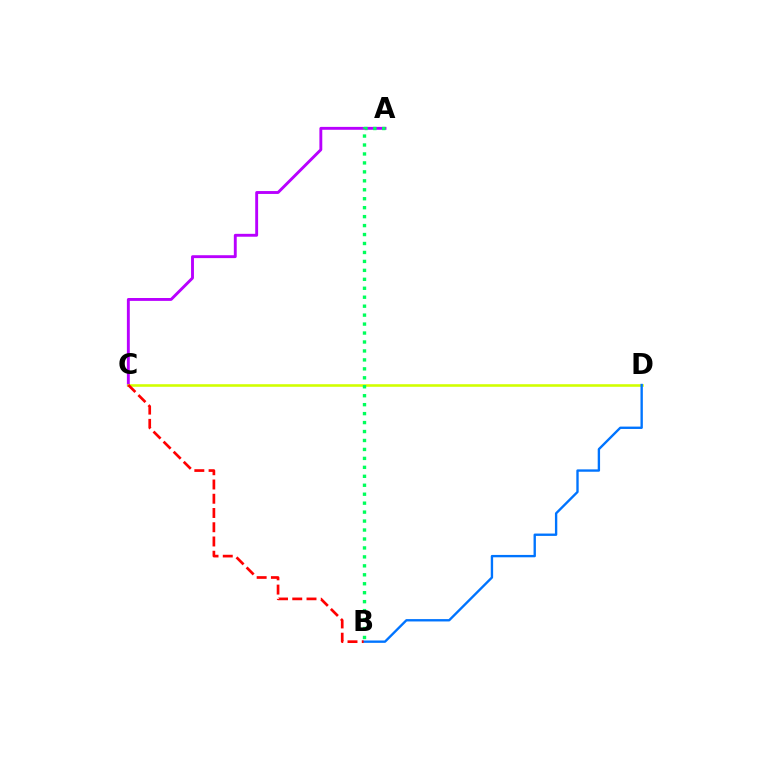{('A', 'C'): [{'color': '#b900ff', 'line_style': 'solid', 'thickness': 2.08}], ('C', 'D'): [{'color': '#d1ff00', 'line_style': 'solid', 'thickness': 1.86}], ('A', 'B'): [{'color': '#00ff5c', 'line_style': 'dotted', 'thickness': 2.43}], ('B', 'D'): [{'color': '#0074ff', 'line_style': 'solid', 'thickness': 1.7}], ('B', 'C'): [{'color': '#ff0000', 'line_style': 'dashed', 'thickness': 1.94}]}